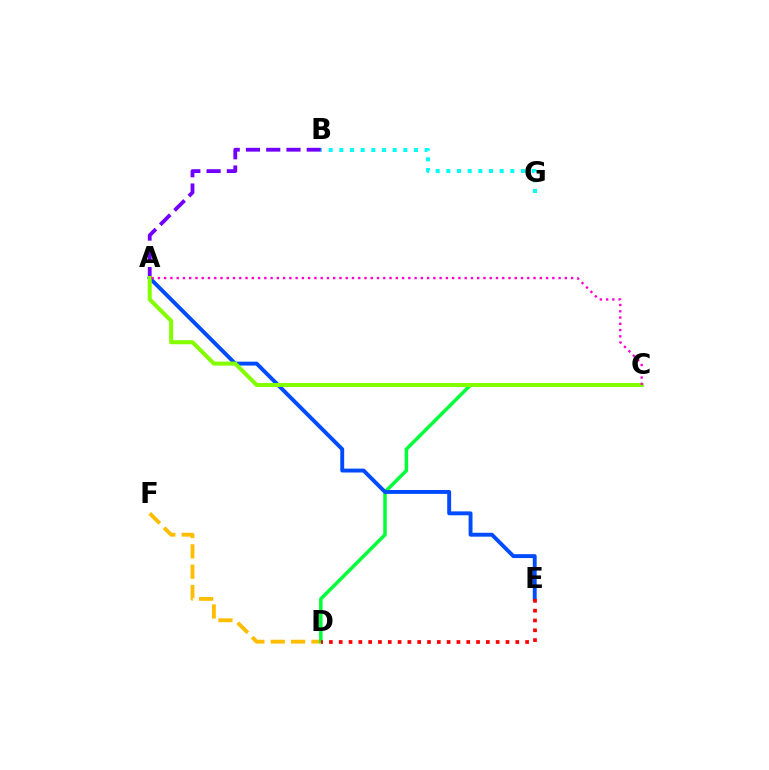{('D', 'F'): [{'color': '#ffbd00', 'line_style': 'dashed', 'thickness': 2.77}], ('A', 'B'): [{'color': '#7200ff', 'line_style': 'dashed', 'thickness': 2.75}], ('C', 'D'): [{'color': '#00ff39', 'line_style': 'solid', 'thickness': 2.52}], ('A', 'E'): [{'color': '#004bff', 'line_style': 'solid', 'thickness': 2.81}], ('A', 'C'): [{'color': '#84ff00', 'line_style': 'solid', 'thickness': 2.91}, {'color': '#ff00cf', 'line_style': 'dotted', 'thickness': 1.7}], ('B', 'G'): [{'color': '#00fff6', 'line_style': 'dotted', 'thickness': 2.9}], ('D', 'E'): [{'color': '#ff0000', 'line_style': 'dotted', 'thickness': 2.67}]}